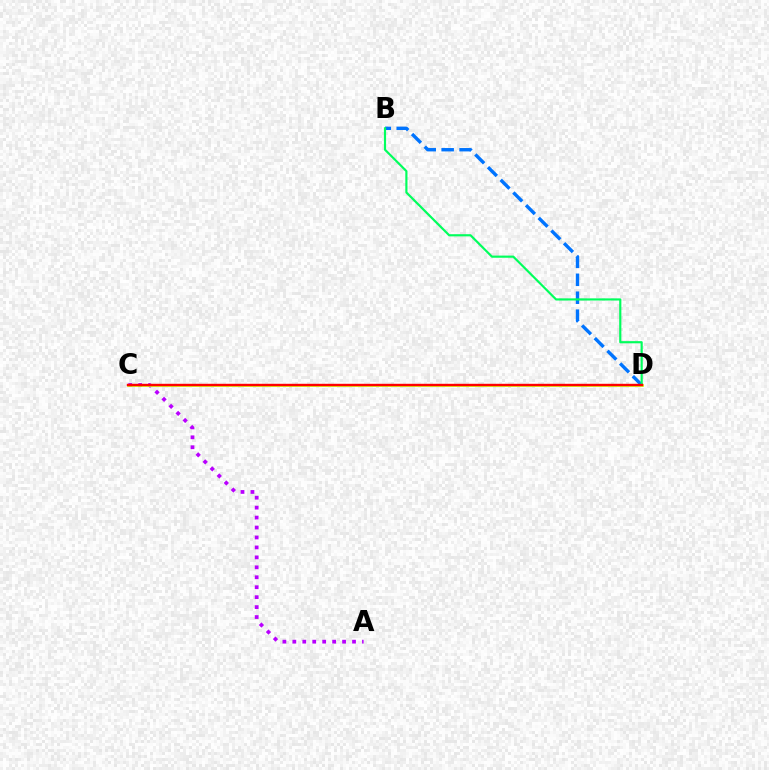{('A', 'C'): [{'color': '#b900ff', 'line_style': 'dotted', 'thickness': 2.7}], ('B', 'D'): [{'color': '#0074ff', 'line_style': 'dashed', 'thickness': 2.44}, {'color': '#00ff5c', 'line_style': 'solid', 'thickness': 1.56}], ('C', 'D'): [{'color': '#d1ff00', 'line_style': 'solid', 'thickness': 1.93}, {'color': '#ff0000', 'line_style': 'solid', 'thickness': 1.73}]}